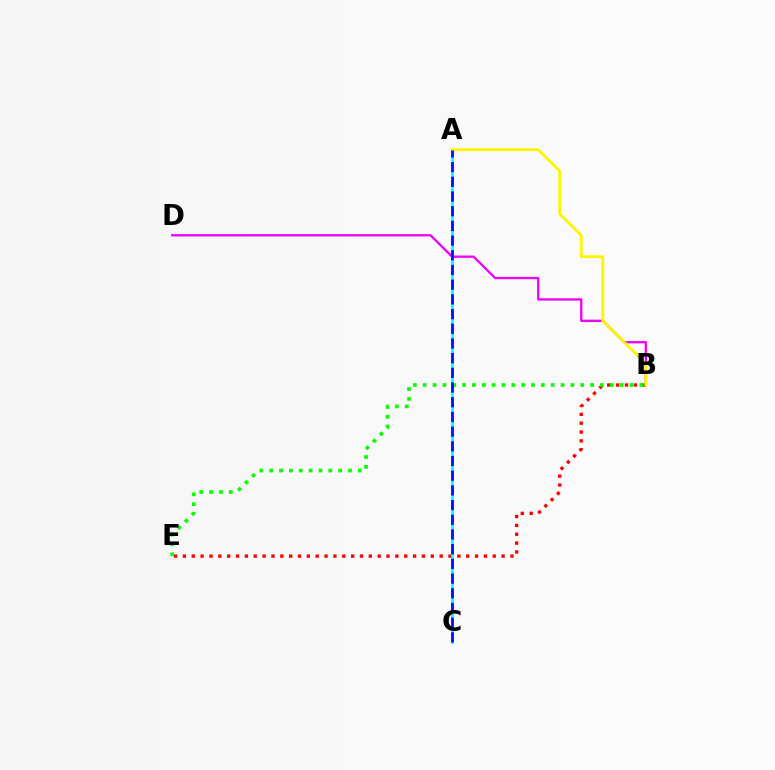{('B', 'E'): [{'color': '#ff0000', 'line_style': 'dotted', 'thickness': 2.41}, {'color': '#08ff00', 'line_style': 'dotted', 'thickness': 2.68}], ('B', 'D'): [{'color': '#ee00ff', 'line_style': 'solid', 'thickness': 1.66}], ('A', 'C'): [{'color': '#00fff6', 'line_style': 'solid', 'thickness': 2.01}, {'color': '#0010ff', 'line_style': 'dashed', 'thickness': 2.0}], ('A', 'B'): [{'color': '#fcf500', 'line_style': 'solid', 'thickness': 2.04}]}